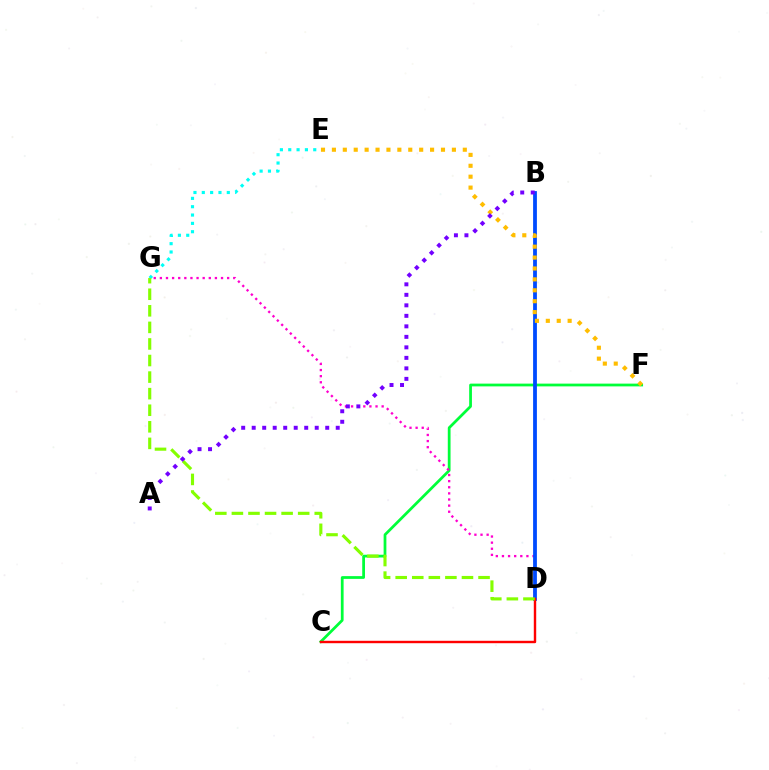{('C', 'F'): [{'color': '#00ff39', 'line_style': 'solid', 'thickness': 1.99}], ('D', 'G'): [{'color': '#ff00cf', 'line_style': 'dotted', 'thickness': 1.66}, {'color': '#84ff00', 'line_style': 'dashed', 'thickness': 2.25}], ('B', 'D'): [{'color': '#004bff', 'line_style': 'solid', 'thickness': 2.73}], ('E', 'F'): [{'color': '#ffbd00', 'line_style': 'dotted', 'thickness': 2.96}], ('C', 'D'): [{'color': '#ff0000', 'line_style': 'solid', 'thickness': 1.74}], ('E', 'G'): [{'color': '#00fff6', 'line_style': 'dotted', 'thickness': 2.26}], ('A', 'B'): [{'color': '#7200ff', 'line_style': 'dotted', 'thickness': 2.85}]}